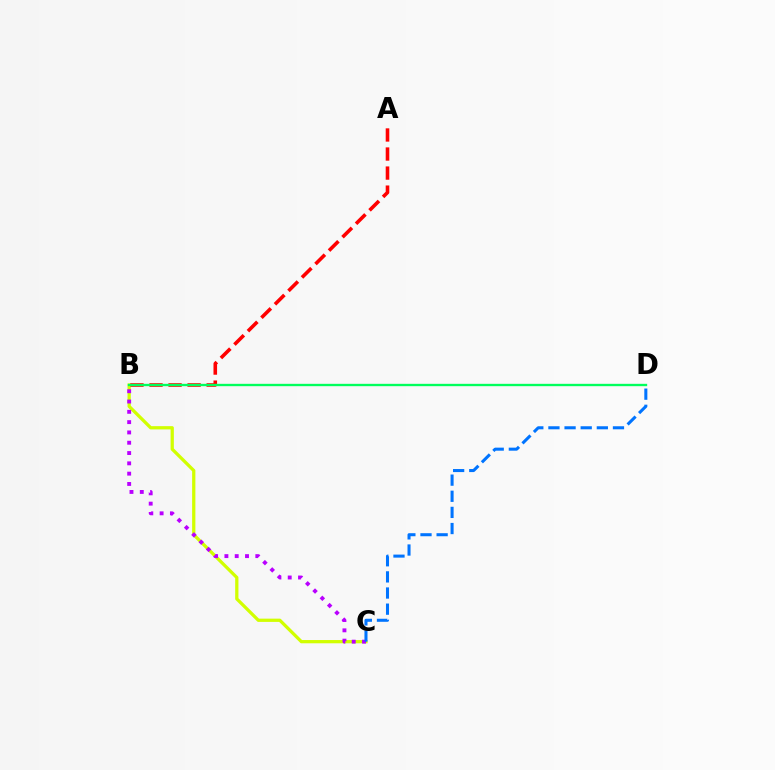{('B', 'C'): [{'color': '#d1ff00', 'line_style': 'solid', 'thickness': 2.34}, {'color': '#b900ff', 'line_style': 'dotted', 'thickness': 2.8}], ('C', 'D'): [{'color': '#0074ff', 'line_style': 'dashed', 'thickness': 2.19}], ('A', 'B'): [{'color': '#ff0000', 'line_style': 'dashed', 'thickness': 2.59}], ('B', 'D'): [{'color': '#00ff5c', 'line_style': 'solid', 'thickness': 1.7}]}